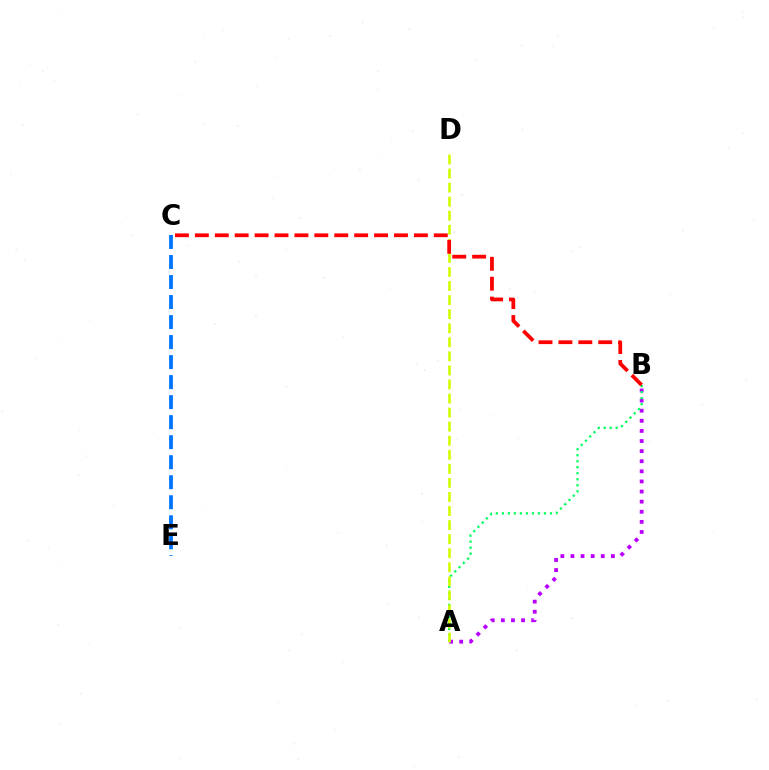{('A', 'B'): [{'color': '#b900ff', 'line_style': 'dotted', 'thickness': 2.75}, {'color': '#00ff5c', 'line_style': 'dotted', 'thickness': 1.63}], ('A', 'D'): [{'color': '#d1ff00', 'line_style': 'dashed', 'thickness': 1.91}], ('B', 'C'): [{'color': '#ff0000', 'line_style': 'dashed', 'thickness': 2.7}], ('C', 'E'): [{'color': '#0074ff', 'line_style': 'dashed', 'thickness': 2.72}]}